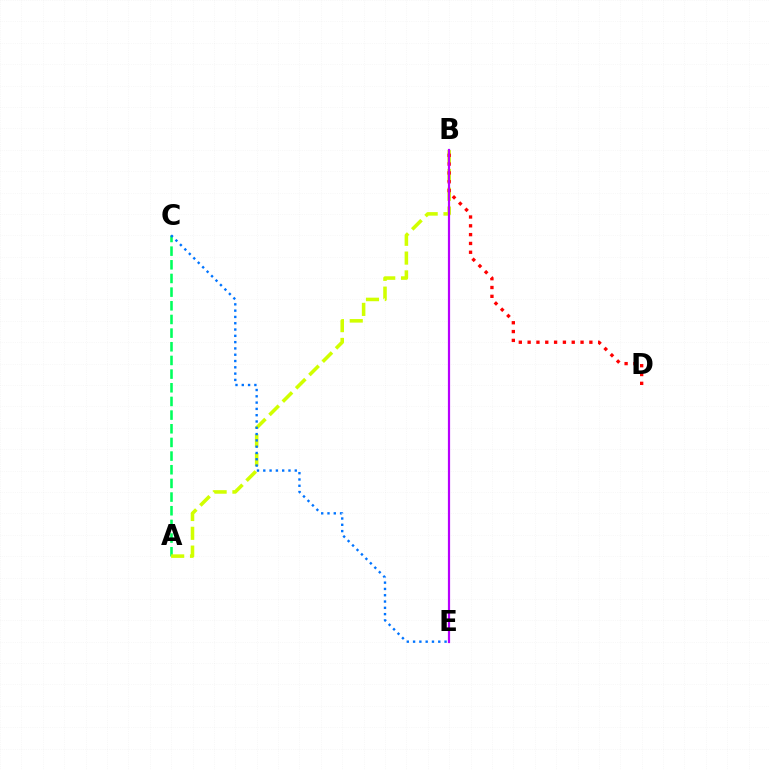{('A', 'C'): [{'color': '#00ff5c', 'line_style': 'dashed', 'thickness': 1.86}], ('A', 'B'): [{'color': '#d1ff00', 'line_style': 'dashed', 'thickness': 2.56}], ('B', 'D'): [{'color': '#ff0000', 'line_style': 'dotted', 'thickness': 2.4}], ('B', 'E'): [{'color': '#b900ff', 'line_style': 'solid', 'thickness': 1.59}], ('C', 'E'): [{'color': '#0074ff', 'line_style': 'dotted', 'thickness': 1.71}]}